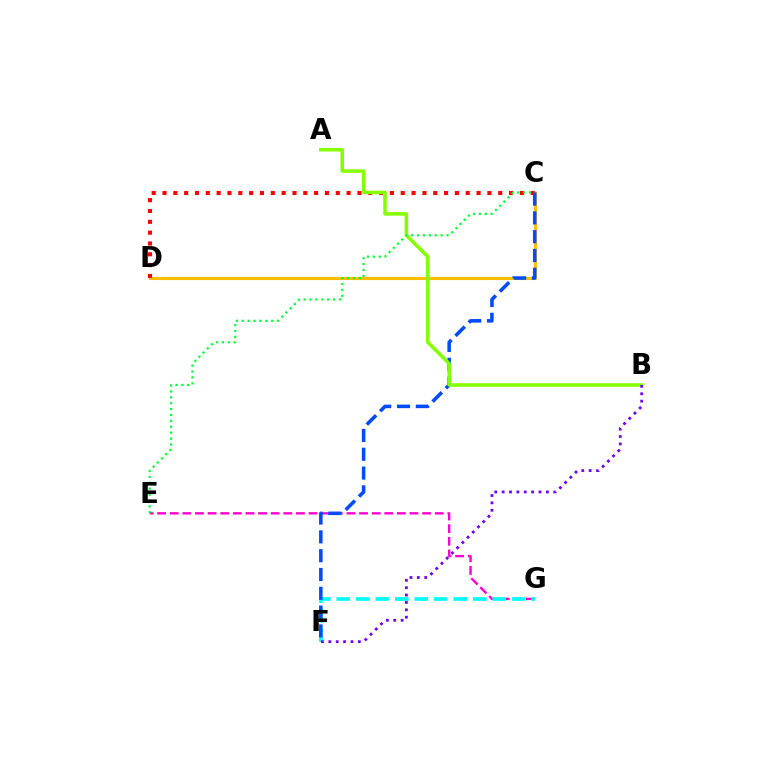{('C', 'D'): [{'color': '#ffbd00', 'line_style': 'solid', 'thickness': 2.23}, {'color': '#ff0000', 'line_style': 'dotted', 'thickness': 2.94}], ('E', 'G'): [{'color': '#ff00cf', 'line_style': 'dashed', 'thickness': 1.71}], ('F', 'G'): [{'color': '#00fff6', 'line_style': 'dashed', 'thickness': 2.65}], ('C', 'F'): [{'color': '#004bff', 'line_style': 'dashed', 'thickness': 2.56}], ('A', 'B'): [{'color': '#84ff00', 'line_style': 'solid', 'thickness': 2.54}], ('B', 'F'): [{'color': '#7200ff', 'line_style': 'dotted', 'thickness': 2.0}], ('C', 'E'): [{'color': '#00ff39', 'line_style': 'dotted', 'thickness': 1.6}]}